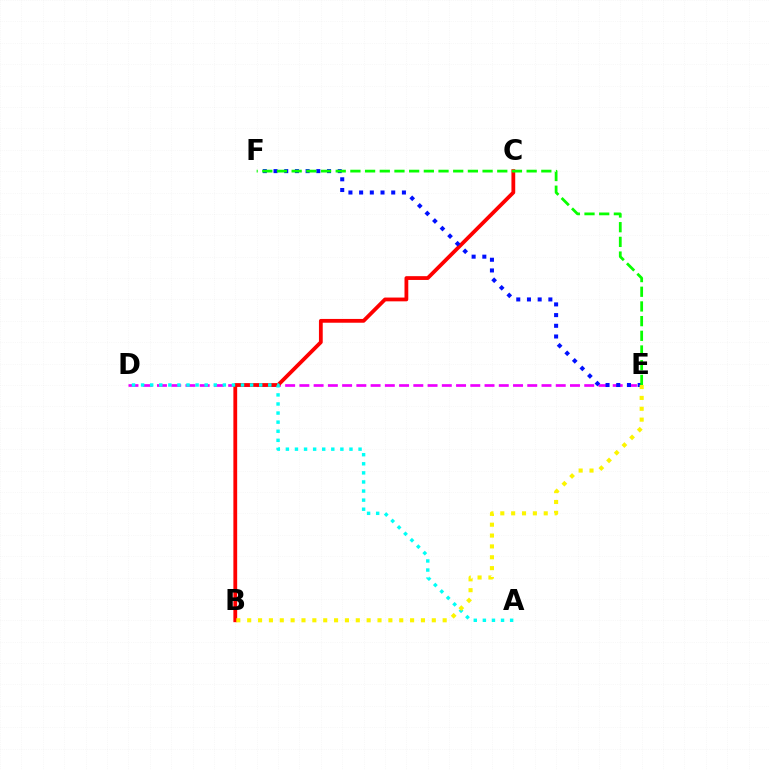{('D', 'E'): [{'color': '#ee00ff', 'line_style': 'dashed', 'thickness': 1.93}], ('B', 'C'): [{'color': '#ff0000', 'line_style': 'solid', 'thickness': 2.73}], ('E', 'F'): [{'color': '#0010ff', 'line_style': 'dotted', 'thickness': 2.91}, {'color': '#08ff00', 'line_style': 'dashed', 'thickness': 2.0}], ('A', 'D'): [{'color': '#00fff6', 'line_style': 'dotted', 'thickness': 2.47}], ('B', 'E'): [{'color': '#fcf500', 'line_style': 'dotted', 'thickness': 2.95}]}